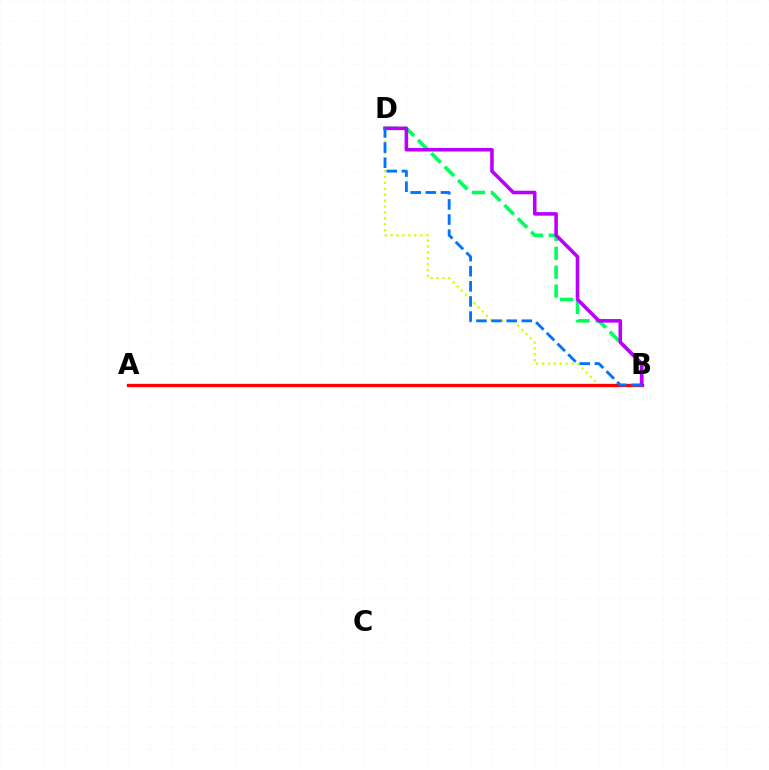{('B', 'D'): [{'color': '#00ff5c', 'line_style': 'dashed', 'thickness': 2.57}, {'color': '#d1ff00', 'line_style': 'dotted', 'thickness': 1.6}, {'color': '#b900ff', 'line_style': 'solid', 'thickness': 2.57}, {'color': '#0074ff', 'line_style': 'dashed', 'thickness': 2.06}], ('A', 'B'): [{'color': '#ff0000', 'line_style': 'solid', 'thickness': 2.37}]}